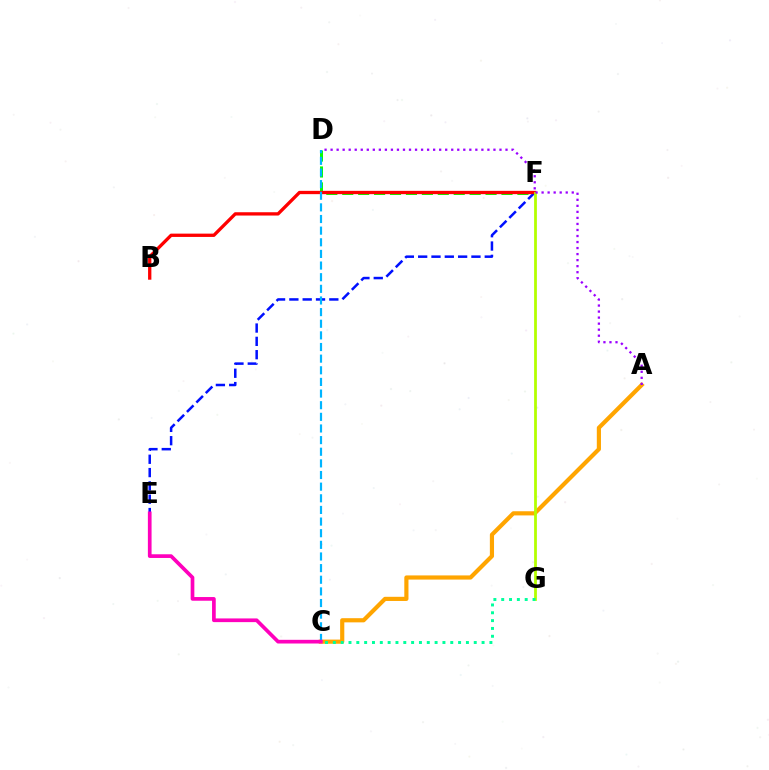{('D', 'F'): [{'color': '#08ff00', 'line_style': 'dashed', 'thickness': 2.16}], ('E', 'F'): [{'color': '#0010ff', 'line_style': 'dashed', 'thickness': 1.81}], ('A', 'C'): [{'color': '#ffa500', 'line_style': 'solid', 'thickness': 3.0}], ('B', 'F'): [{'color': '#ff0000', 'line_style': 'solid', 'thickness': 2.38}], ('F', 'G'): [{'color': '#b3ff00', 'line_style': 'solid', 'thickness': 2.0}], ('C', 'D'): [{'color': '#00b5ff', 'line_style': 'dashed', 'thickness': 1.58}], ('C', 'G'): [{'color': '#00ff9d', 'line_style': 'dotted', 'thickness': 2.13}], ('A', 'D'): [{'color': '#9b00ff', 'line_style': 'dotted', 'thickness': 1.64}], ('C', 'E'): [{'color': '#ff00bd', 'line_style': 'solid', 'thickness': 2.66}]}